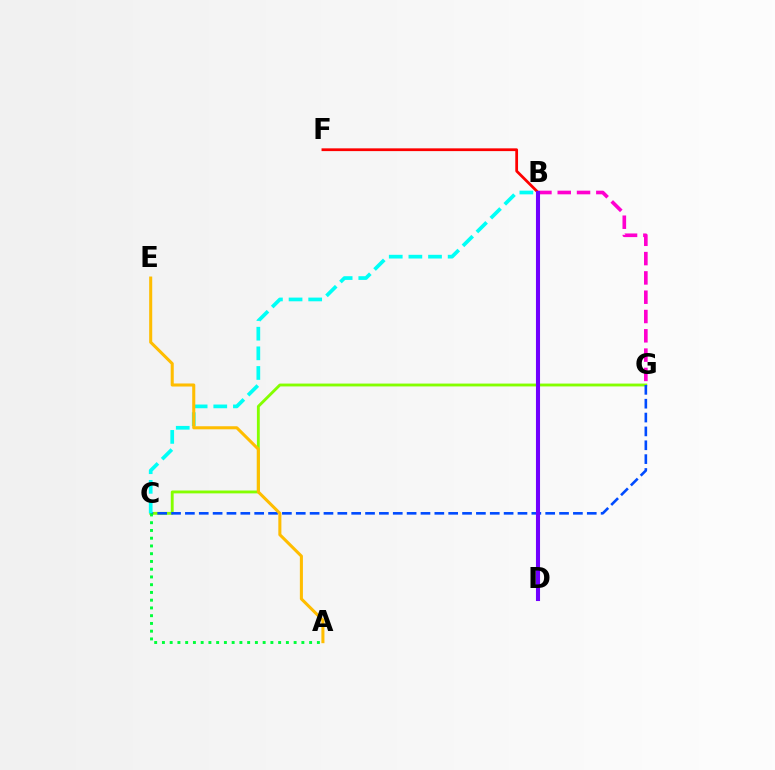{('B', 'G'): [{'color': '#ff00cf', 'line_style': 'dashed', 'thickness': 2.62}], ('C', 'G'): [{'color': '#84ff00', 'line_style': 'solid', 'thickness': 2.06}, {'color': '#004bff', 'line_style': 'dashed', 'thickness': 1.88}], ('B', 'C'): [{'color': '#00fff6', 'line_style': 'dashed', 'thickness': 2.67}], ('B', 'F'): [{'color': '#ff0000', 'line_style': 'solid', 'thickness': 1.99}], ('A', 'E'): [{'color': '#ffbd00', 'line_style': 'solid', 'thickness': 2.2}], ('B', 'D'): [{'color': '#7200ff', 'line_style': 'solid', 'thickness': 2.93}], ('A', 'C'): [{'color': '#00ff39', 'line_style': 'dotted', 'thickness': 2.11}]}